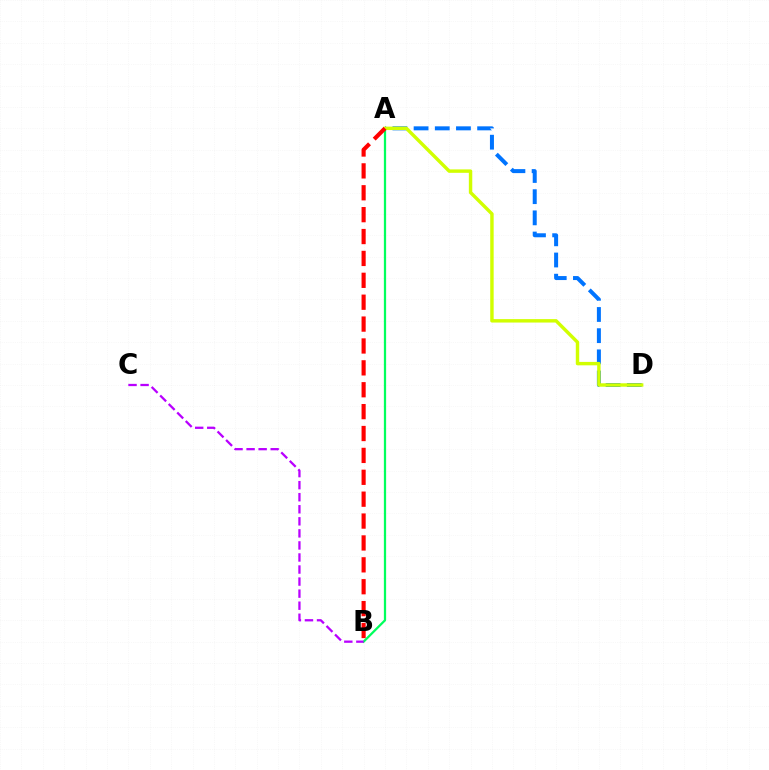{('A', 'D'): [{'color': '#0074ff', 'line_style': 'dashed', 'thickness': 2.88}, {'color': '#d1ff00', 'line_style': 'solid', 'thickness': 2.47}], ('A', 'B'): [{'color': '#00ff5c', 'line_style': 'solid', 'thickness': 1.62}, {'color': '#ff0000', 'line_style': 'dashed', 'thickness': 2.97}], ('B', 'C'): [{'color': '#b900ff', 'line_style': 'dashed', 'thickness': 1.64}]}